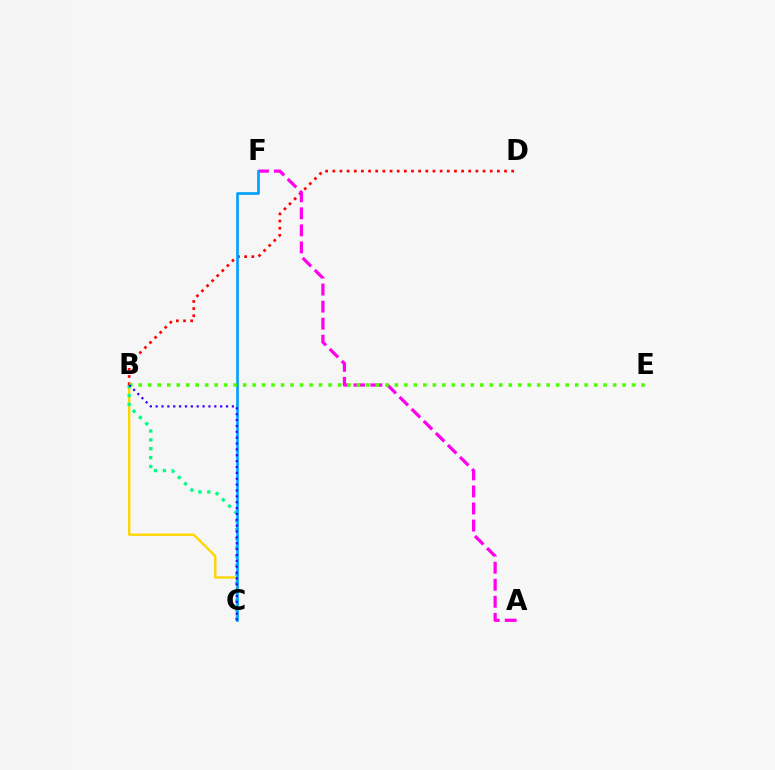{('B', 'C'): [{'color': '#ffd500', 'line_style': 'solid', 'thickness': 1.7}, {'color': '#00ff86', 'line_style': 'dotted', 'thickness': 2.41}, {'color': '#3700ff', 'line_style': 'dotted', 'thickness': 1.59}], ('B', 'D'): [{'color': '#ff0000', 'line_style': 'dotted', 'thickness': 1.94}], ('A', 'F'): [{'color': '#ff00ed', 'line_style': 'dashed', 'thickness': 2.32}], ('C', 'F'): [{'color': '#009eff', 'line_style': 'solid', 'thickness': 1.91}], ('B', 'E'): [{'color': '#4fff00', 'line_style': 'dotted', 'thickness': 2.58}]}